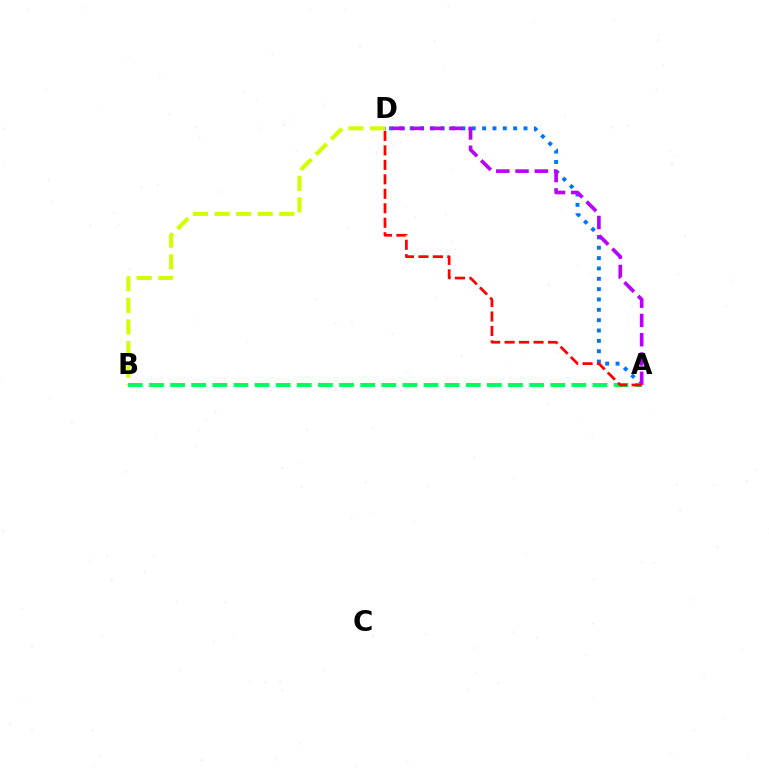{('B', 'D'): [{'color': '#d1ff00', 'line_style': 'dashed', 'thickness': 2.93}], ('A', 'D'): [{'color': '#0074ff', 'line_style': 'dotted', 'thickness': 2.81}, {'color': '#b900ff', 'line_style': 'dashed', 'thickness': 2.62}, {'color': '#ff0000', 'line_style': 'dashed', 'thickness': 1.97}], ('A', 'B'): [{'color': '#00ff5c', 'line_style': 'dashed', 'thickness': 2.87}]}